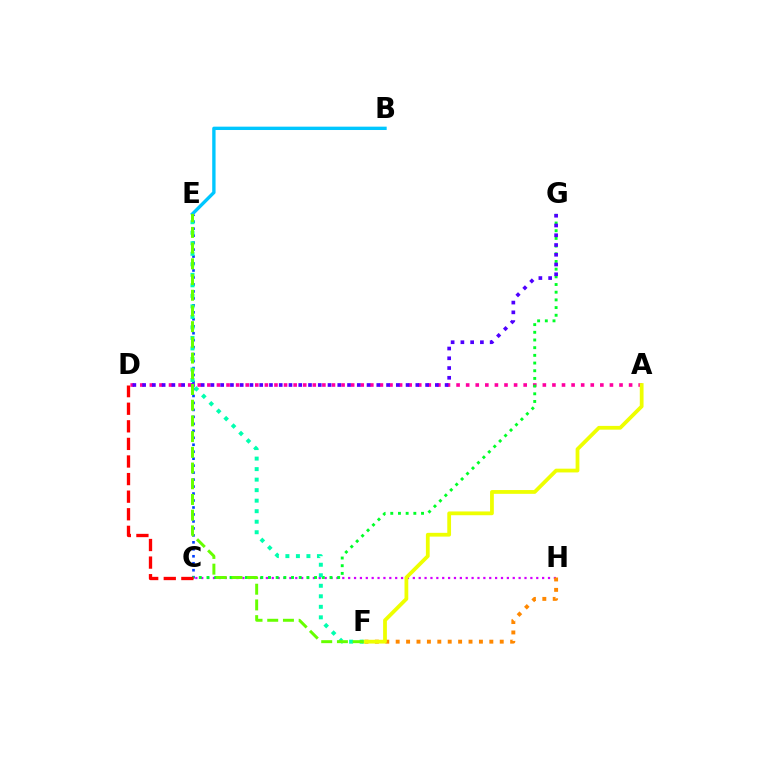{('A', 'D'): [{'color': '#ff00a0', 'line_style': 'dotted', 'thickness': 2.6}], ('C', 'E'): [{'color': '#003fff', 'line_style': 'dotted', 'thickness': 1.89}], ('C', 'H'): [{'color': '#d600ff', 'line_style': 'dotted', 'thickness': 1.6}], ('C', 'G'): [{'color': '#00ff27', 'line_style': 'dotted', 'thickness': 2.09}], ('B', 'E'): [{'color': '#00c7ff', 'line_style': 'solid', 'thickness': 2.41}], ('F', 'H'): [{'color': '#ff8800', 'line_style': 'dotted', 'thickness': 2.83}], ('A', 'F'): [{'color': '#eeff00', 'line_style': 'solid', 'thickness': 2.71}], ('E', 'F'): [{'color': '#00ffaf', 'line_style': 'dotted', 'thickness': 2.86}, {'color': '#66ff00', 'line_style': 'dashed', 'thickness': 2.13}], ('C', 'D'): [{'color': '#ff0000', 'line_style': 'dashed', 'thickness': 2.39}], ('D', 'G'): [{'color': '#4f00ff', 'line_style': 'dotted', 'thickness': 2.65}]}